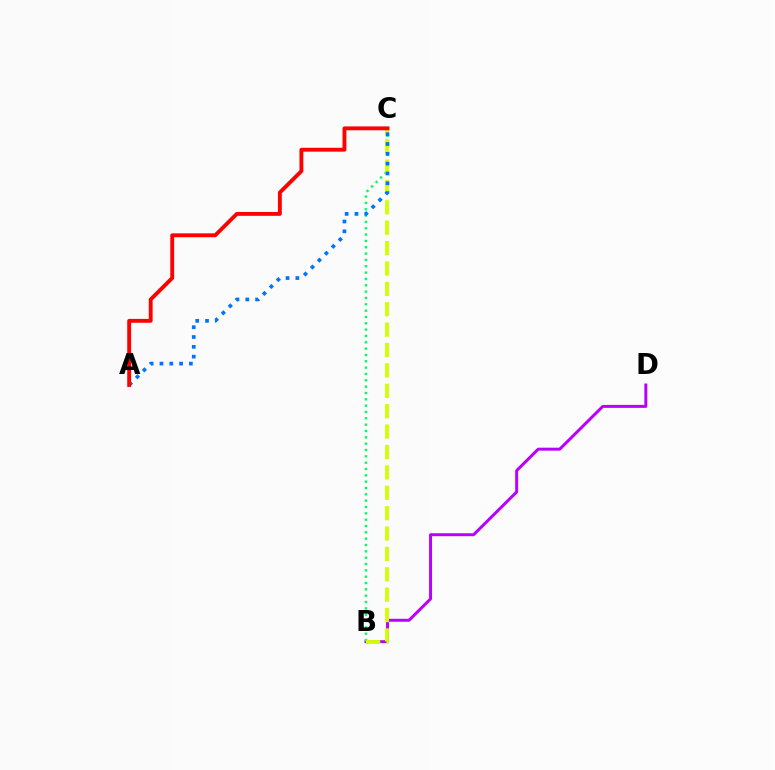{('B', 'D'): [{'color': '#b900ff', 'line_style': 'solid', 'thickness': 2.14}], ('B', 'C'): [{'color': '#00ff5c', 'line_style': 'dotted', 'thickness': 1.72}, {'color': '#d1ff00', 'line_style': 'dashed', 'thickness': 2.77}], ('A', 'C'): [{'color': '#0074ff', 'line_style': 'dotted', 'thickness': 2.67}, {'color': '#ff0000', 'line_style': 'solid', 'thickness': 2.79}]}